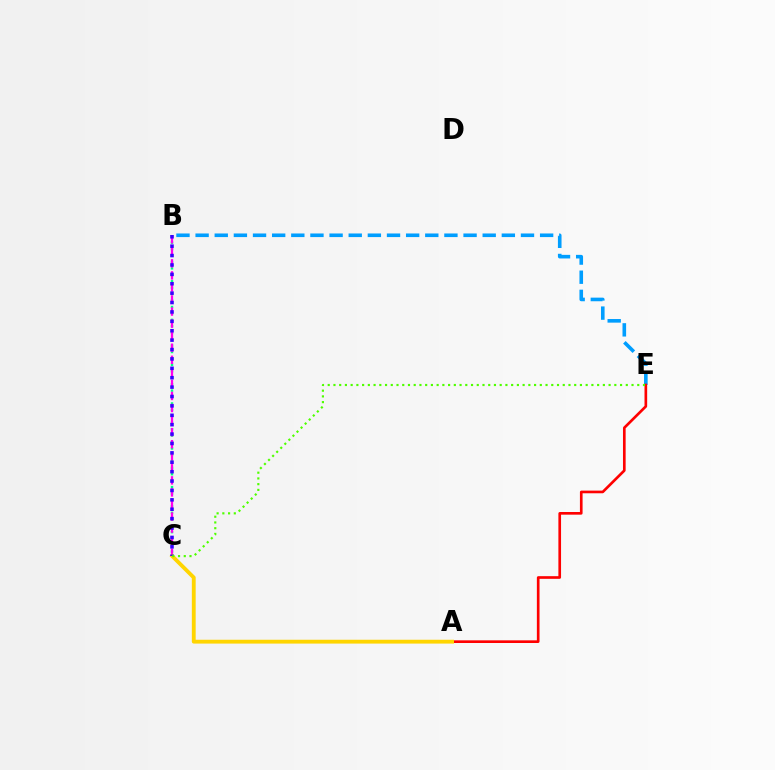{('B', 'E'): [{'color': '#009eff', 'line_style': 'dashed', 'thickness': 2.6}], ('B', 'C'): [{'color': '#00ff86', 'line_style': 'dotted', 'thickness': 1.75}, {'color': '#ff00ed', 'line_style': 'dashed', 'thickness': 1.64}, {'color': '#3700ff', 'line_style': 'dotted', 'thickness': 2.55}], ('A', 'E'): [{'color': '#ff0000', 'line_style': 'solid', 'thickness': 1.92}], ('A', 'C'): [{'color': '#ffd500', 'line_style': 'solid', 'thickness': 2.76}], ('C', 'E'): [{'color': '#4fff00', 'line_style': 'dotted', 'thickness': 1.56}]}